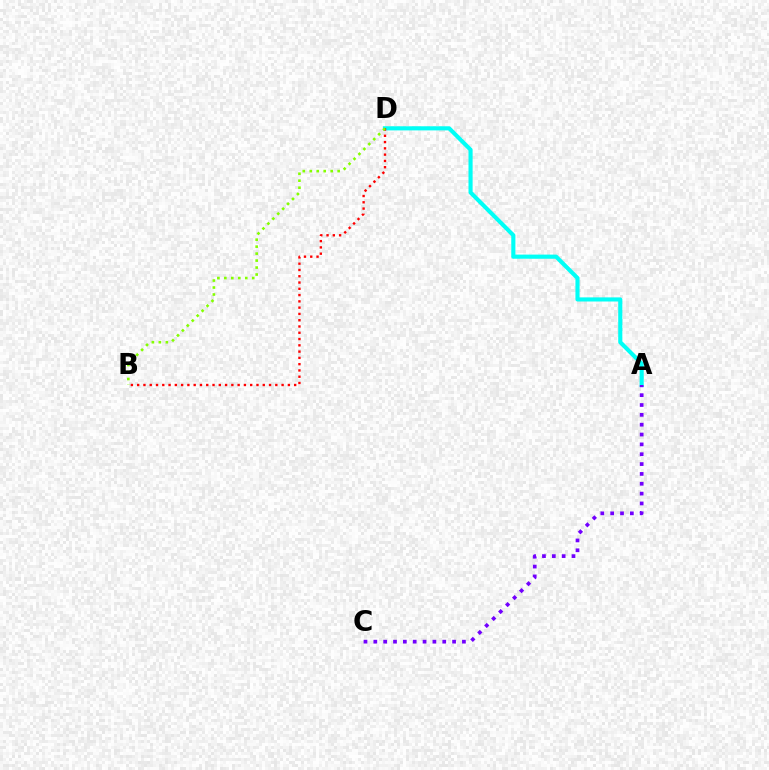{('A', 'D'): [{'color': '#00fff6', 'line_style': 'solid', 'thickness': 2.97}], ('B', 'D'): [{'color': '#ff0000', 'line_style': 'dotted', 'thickness': 1.71}, {'color': '#84ff00', 'line_style': 'dotted', 'thickness': 1.89}], ('A', 'C'): [{'color': '#7200ff', 'line_style': 'dotted', 'thickness': 2.68}]}